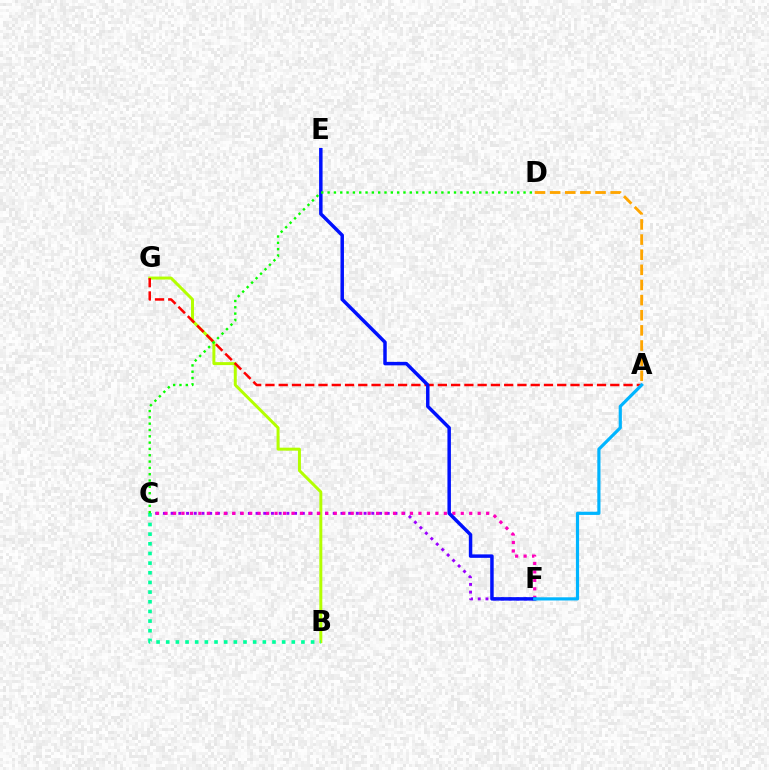{('B', 'G'): [{'color': '#b3ff00', 'line_style': 'solid', 'thickness': 2.14}], ('C', 'F'): [{'color': '#9b00ff', 'line_style': 'dotted', 'thickness': 2.1}, {'color': '#ff00bd', 'line_style': 'dotted', 'thickness': 2.3}], ('A', 'G'): [{'color': '#ff0000', 'line_style': 'dashed', 'thickness': 1.8}], ('E', 'F'): [{'color': '#0010ff', 'line_style': 'solid', 'thickness': 2.5}], ('B', 'C'): [{'color': '#00ff9d', 'line_style': 'dotted', 'thickness': 2.62}], ('C', 'D'): [{'color': '#08ff00', 'line_style': 'dotted', 'thickness': 1.72}], ('A', 'F'): [{'color': '#00b5ff', 'line_style': 'solid', 'thickness': 2.29}], ('A', 'D'): [{'color': '#ffa500', 'line_style': 'dashed', 'thickness': 2.06}]}